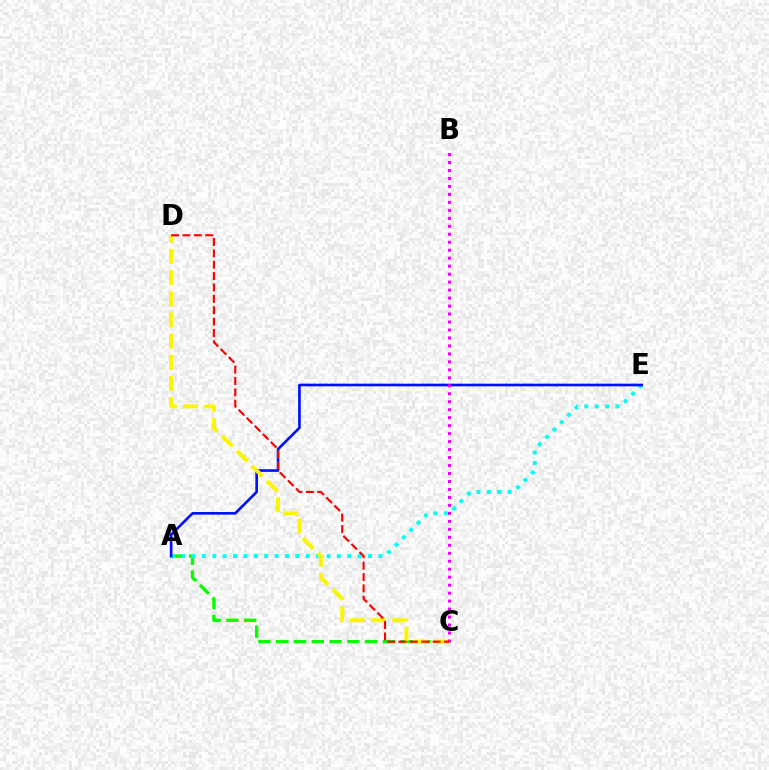{('A', 'C'): [{'color': '#08ff00', 'line_style': 'dashed', 'thickness': 2.42}], ('A', 'E'): [{'color': '#00fff6', 'line_style': 'dotted', 'thickness': 2.82}, {'color': '#0010ff', 'line_style': 'solid', 'thickness': 1.91}], ('C', 'D'): [{'color': '#fcf500', 'line_style': 'dashed', 'thickness': 2.88}, {'color': '#ff0000', 'line_style': 'dashed', 'thickness': 1.55}], ('B', 'C'): [{'color': '#ee00ff', 'line_style': 'dotted', 'thickness': 2.17}]}